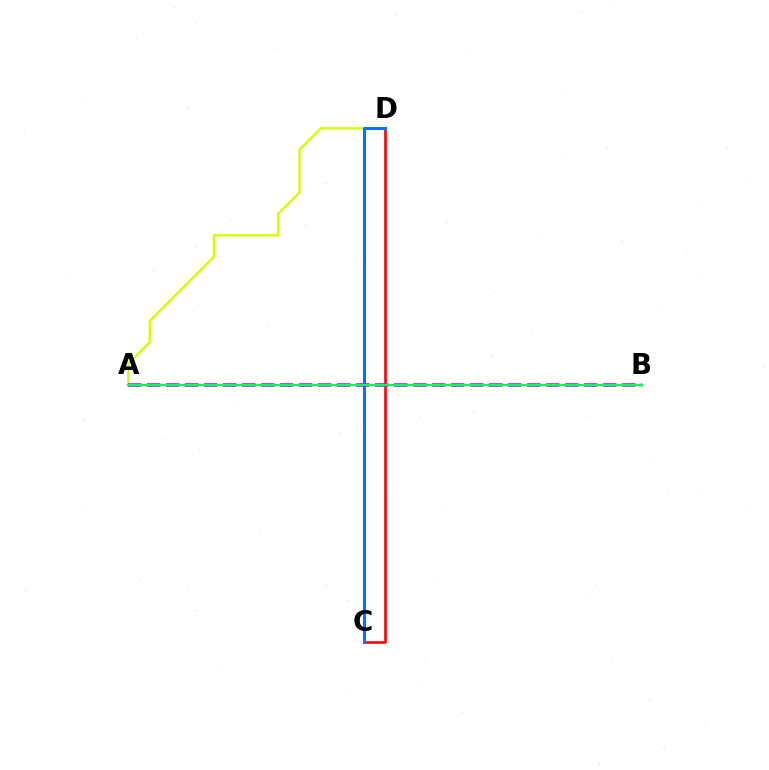{('A', 'D'): [{'color': '#d1ff00', 'line_style': 'solid', 'thickness': 1.72}], ('C', 'D'): [{'color': '#ff0000', 'line_style': 'solid', 'thickness': 1.88}, {'color': '#0074ff', 'line_style': 'solid', 'thickness': 2.2}], ('A', 'B'): [{'color': '#b900ff', 'line_style': 'dashed', 'thickness': 2.58}, {'color': '#00ff5c', 'line_style': 'solid', 'thickness': 1.7}]}